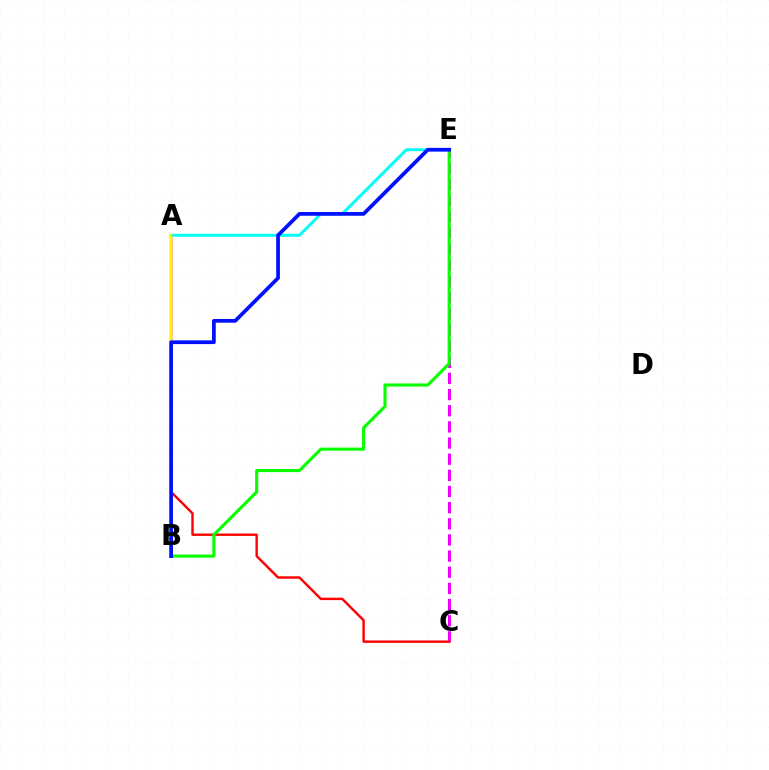{('C', 'E'): [{'color': '#ee00ff', 'line_style': 'dashed', 'thickness': 2.19}], ('A', 'C'): [{'color': '#ff0000', 'line_style': 'solid', 'thickness': 1.73}], ('A', 'E'): [{'color': '#00fff6', 'line_style': 'solid', 'thickness': 2.12}], ('B', 'E'): [{'color': '#08ff00', 'line_style': 'solid', 'thickness': 2.23}, {'color': '#0010ff', 'line_style': 'solid', 'thickness': 2.68}], ('A', 'B'): [{'color': '#fcf500', 'line_style': 'solid', 'thickness': 1.73}]}